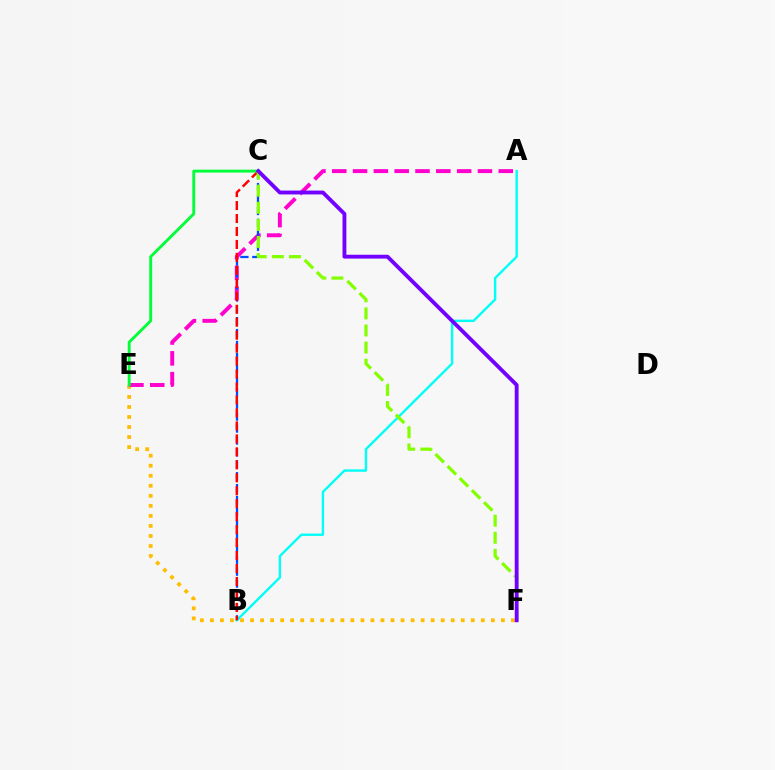{('E', 'F'): [{'color': '#ffbd00', 'line_style': 'dotted', 'thickness': 2.73}], ('A', 'B'): [{'color': '#00fff6', 'line_style': 'solid', 'thickness': 1.72}], ('A', 'E'): [{'color': '#ff00cf', 'line_style': 'dashed', 'thickness': 2.83}], ('B', 'C'): [{'color': '#004bff', 'line_style': 'dashed', 'thickness': 1.62}, {'color': '#ff0000', 'line_style': 'dashed', 'thickness': 1.76}], ('C', 'E'): [{'color': '#00ff39', 'line_style': 'solid', 'thickness': 2.08}], ('C', 'F'): [{'color': '#84ff00', 'line_style': 'dashed', 'thickness': 2.32}, {'color': '#7200ff', 'line_style': 'solid', 'thickness': 2.77}]}